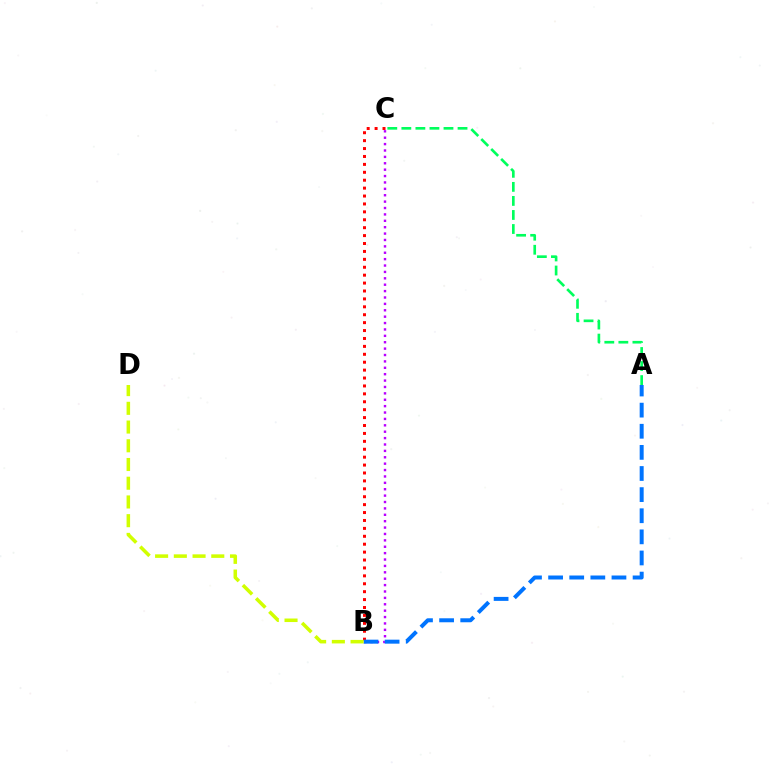{('B', 'C'): [{'color': '#ff0000', 'line_style': 'dotted', 'thickness': 2.15}, {'color': '#b900ff', 'line_style': 'dotted', 'thickness': 1.74}], ('A', 'C'): [{'color': '#00ff5c', 'line_style': 'dashed', 'thickness': 1.91}], ('A', 'B'): [{'color': '#0074ff', 'line_style': 'dashed', 'thickness': 2.87}], ('B', 'D'): [{'color': '#d1ff00', 'line_style': 'dashed', 'thickness': 2.54}]}